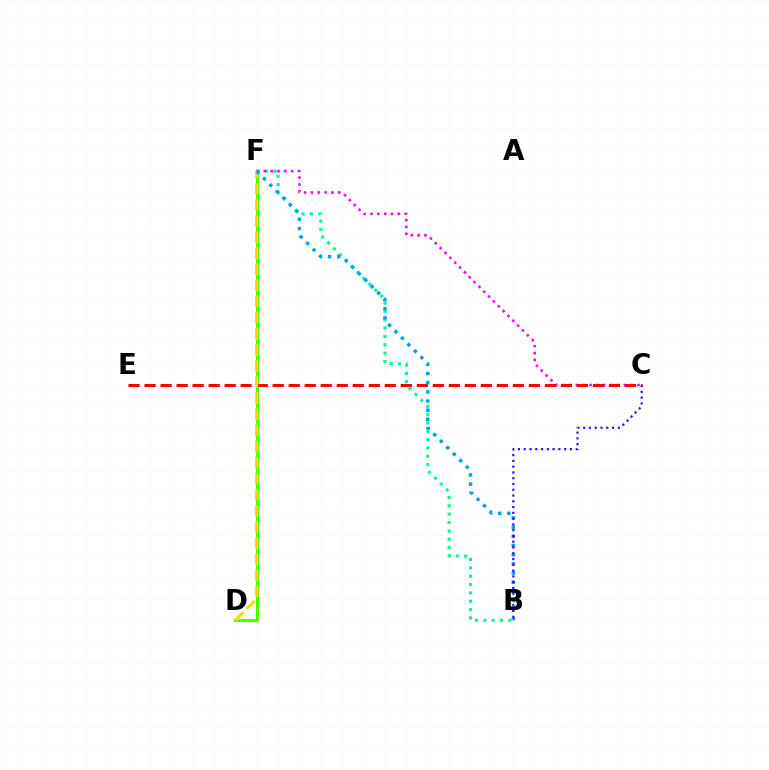{('B', 'F'): [{'color': '#00ff86', 'line_style': 'dotted', 'thickness': 2.27}, {'color': '#009eff', 'line_style': 'dotted', 'thickness': 2.49}], ('D', 'F'): [{'color': '#4fff00', 'line_style': 'solid', 'thickness': 2.29}, {'color': '#ffd500', 'line_style': 'dashed', 'thickness': 2.19}], ('C', 'F'): [{'color': '#ff00ed', 'line_style': 'dotted', 'thickness': 1.86}], ('C', 'E'): [{'color': '#ff0000', 'line_style': 'dashed', 'thickness': 2.18}], ('B', 'C'): [{'color': '#3700ff', 'line_style': 'dotted', 'thickness': 1.57}]}